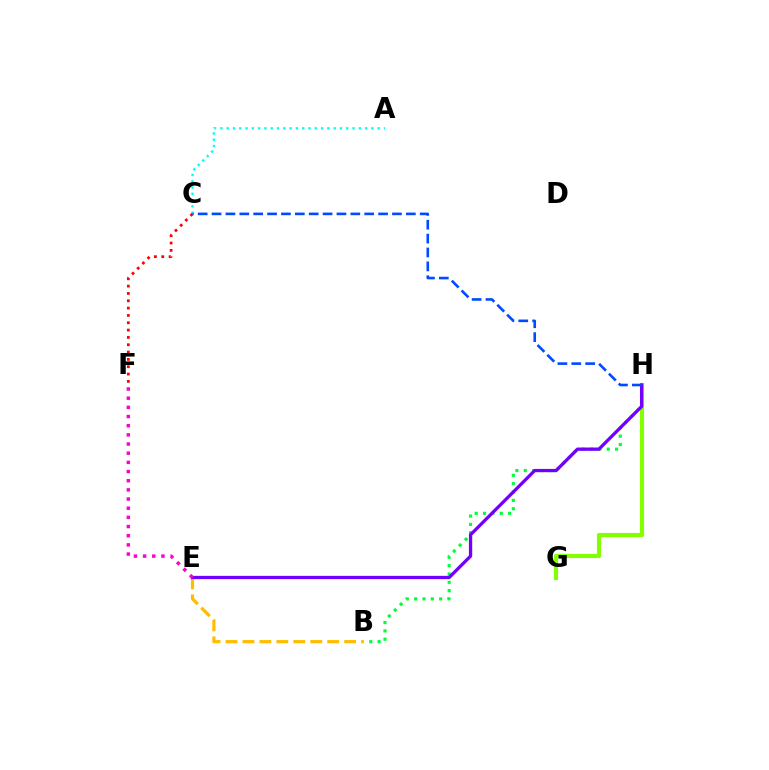{('B', 'E'): [{'color': '#ffbd00', 'line_style': 'dashed', 'thickness': 2.3}], ('B', 'H'): [{'color': '#00ff39', 'line_style': 'dotted', 'thickness': 2.27}], ('A', 'C'): [{'color': '#00fff6', 'line_style': 'dotted', 'thickness': 1.71}], ('G', 'H'): [{'color': '#84ff00', 'line_style': 'solid', 'thickness': 2.98}], ('C', 'F'): [{'color': '#ff0000', 'line_style': 'dotted', 'thickness': 1.99}], ('E', 'H'): [{'color': '#7200ff', 'line_style': 'solid', 'thickness': 2.37}], ('C', 'H'): [{'color': '#004bff', 'line_style': 'dashed', 'thickness': 1.89}], ('E', 'F'): [{'color': '#ff00cf', 'line_style': 'dotted', 'thickness': 2.49}]}